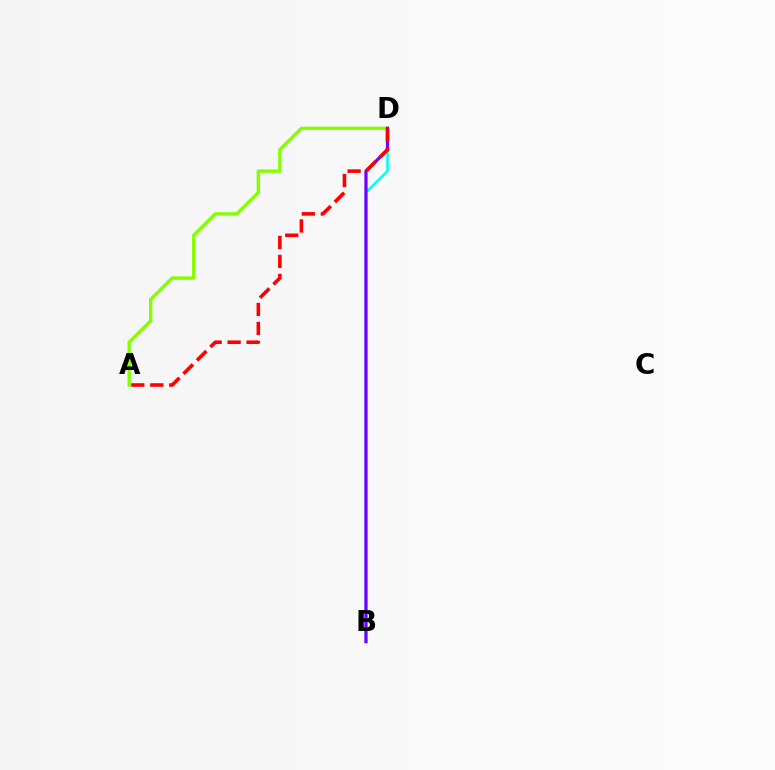{('A', 'D'): [{'color': '#84ff00', 'line_style': 'solid', 'thickness': 2.44}, {'color': '#ff0000', 'line_style': 'dashed', 'thickness': 2.58}], ('B', 'D'): [{'color': '#00fff6', 'line_style': 'solid', 'thickness': 1.86}, {'color': '#7200ff', 'line_style': 'solid', 'thickness': 2.3}]}